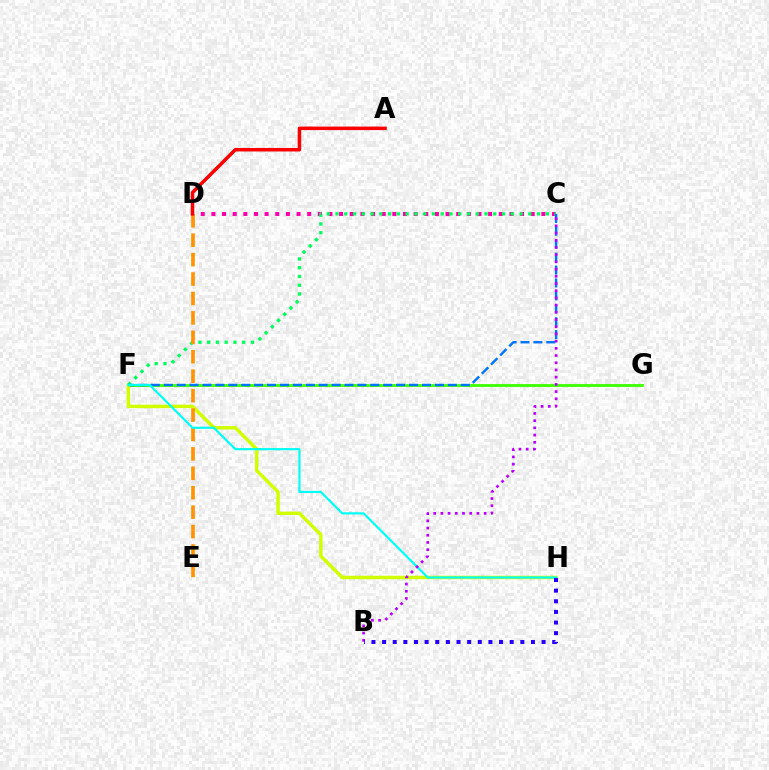{('F', 'G'): [{'color': '#3dff00', 'line_style': 'solid', 'thickness': 2.02}], ('F', 'H'): [{'color': '#d1ff00', 'line_style': 'solid', 'thickness': 2.49}, {'color': '#00fff6', 'line_style': 'solid', 'thickness': 1.57}], ('C', 'D'): [{'color': '#ff00ac', 'line_style': 'dotted', 'thickness': 2.89}], ('C', 'F'): [{'color': '#00ff5c', 'line_style': 'dotted', 'thickness': 2.38}, {'color': '#0074ff', 'line_style': 'dashed', 'thickness': 1.75}], ('D', 'E'): [{'color': '#ff9400', 'line_style': 'dashed', 'thickness': 2.64}], ('B', 'C'): [{'color': '#b900ff', 'line_style': 'dotted', 'thickness': 1.96}], ('B', 'H'): [{'color': '#2500ff', 'line_style': 'dotted', 'thickness': 2.89}], ('A', 'D'): [{'color': '#ff0000', 'line_style': 'solid', 'thickness': 2.53}]}